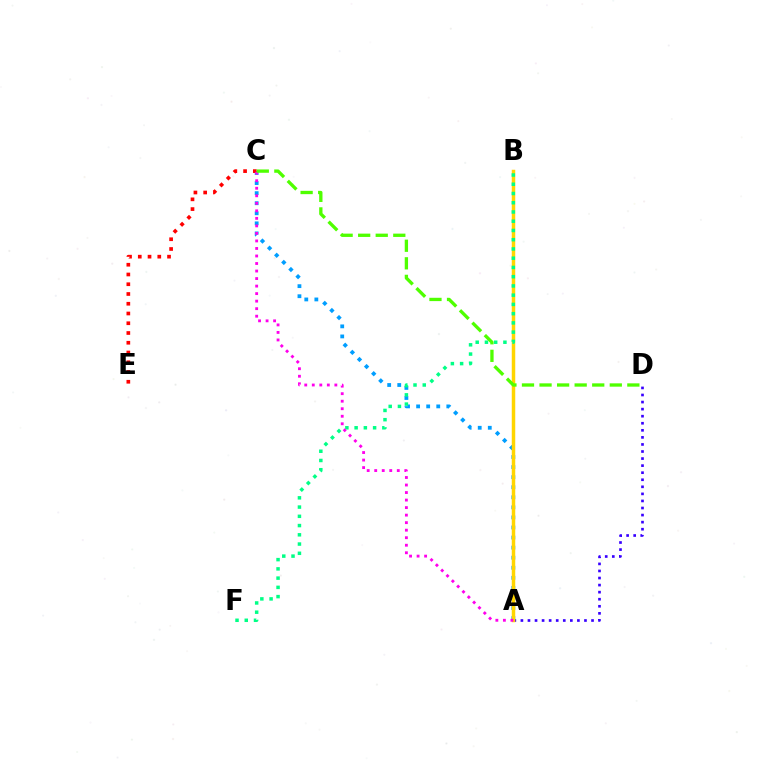{('A', 'D'): [{'color': '#3700ff', 'line_style': 'dotted', 'thickness': 1.92}], ('A', 'C'): [{'color': '#009eff', 'line_style': 'dotted', 'thickness': 2.73}, {'color': '#ff00ed', 'line_style': 'dotted', 'thickness': 2.04}], ('A', 'B'): [{'color': '#ffd500', 'line_style': 'solid', 'thickness': 2.5}], ('B', 'F'): [{'color': '#00ff86', 'line_style': 'dotted', 'thickness': 2.51}], ('C', 'E'): [{'color': '#ff0000', 'line_style': 'dotted', 'thickness': 2.65}], ('C', 'D'): [{'color': '#4fff00', 'line_style': 'dashed', 'thickness': 2.39}]}